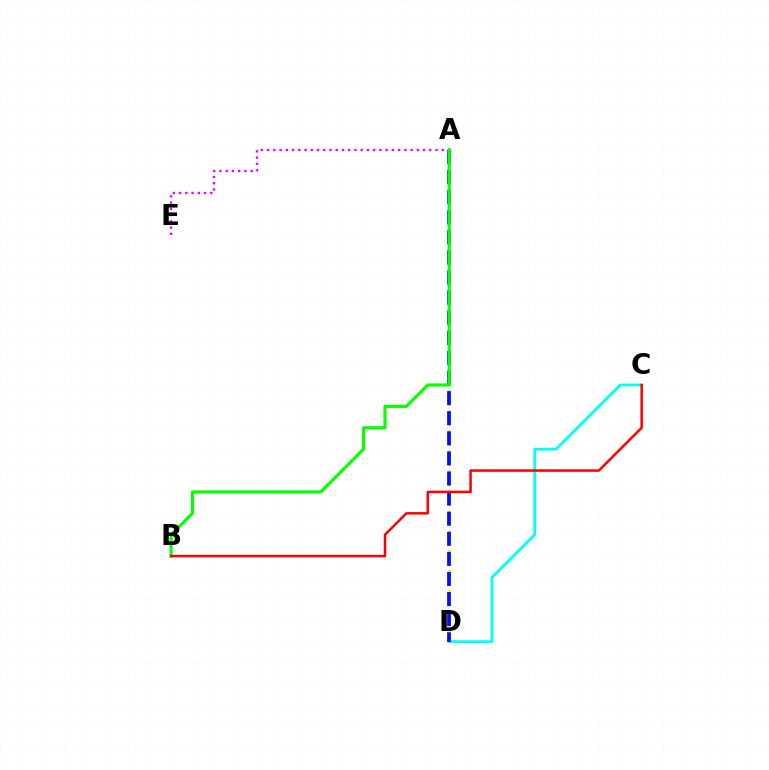{('A', 'D'): [{'color': '#fcf500', 'line_style': 'dotted', 'thickness': 1.81}, {'color': '#0010ff', 'line_style': 'dashed', 'thickness': 2.73}], ('A', 'E'): [{'color': '#ee00ff', 'line_style': 'dotted', 'thickness': 1.7}], ('C', 'D'): [{'color': '#00fff6', 'line_style': 'solid', 'thickness': 2.02}], ('A', 'B'): [{'color': '#08ff00', 'line_style': 'solid', 'thickness': 2.28}], ('B', 'C'): [{'color': '#ff0000', 'line_style': 'solid', 'thickness': 1.81}]}